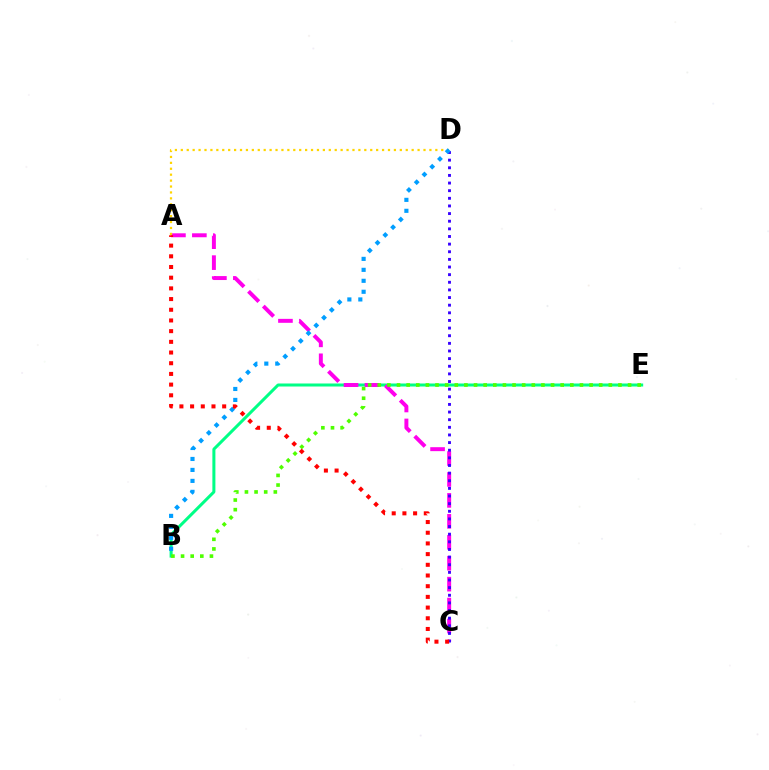{('B', 'E'): [{'color': '#00ff86', 'line_style': 'solid', 'thickness': 2.17}, {'color': '#4fff00', 'line_style': 'dotted', 'thickness': 2.62}], ('A', 'C'): [{'color': '#ff00ed', 'line_style': 'dashed', 'thickness': 2.84}, {'color': '#ff0000', 'line_style': 'dotted', 'thickness': 2.9}], ('C', 'D'): [{'color': '#3700ff', 'line_style': 'dotted', 'thickness': 2.07}], ('A', 'D'): [{'color': '#ffd500', 'line_style': 'dotted', 'thickness': 1.61}], ('B', 'D'): [{'color': '#009eff', 'line_style': 'dotted', 'thickness': 2.98}]}